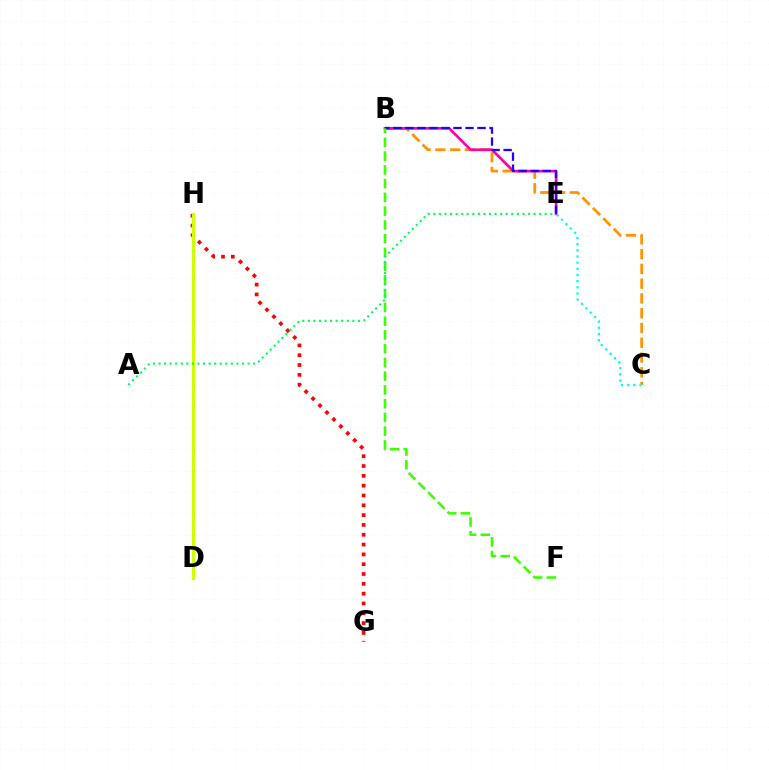{('D', 'H'): [{'color': '#b900ff', 'line_style': 'solid', 'thickness': 1.94}, {'color': '#0074ff', 'line_style': 'dashed', 'thickness': 2.17}, {'color': '#d1ff00', 'line_style': 'solid', 'thickness': 2.28}], ('B', 'C'): [{'color': '#ff9400', 'line_style': 'dashed', 'thickness': 2.01}], ('B', 'E'): [{'color': '#ff00ac', 'line_style': 'solid', 'thickness': 1.93}, {'color': '#2500ff', 'line_style': 'dashed', 'thickness': 1.63}], ('G', 'H'): [{'color': '#ff0000', 'line_style': 'dotted', 'thickness': 2.67}], ('C', 'E'): [{'color': '#00fff6', 'line_style': 'dotted', 'thickness': 1.67}], ('B', 'F'): [{'color': '#3dff00', 'line_style': 'dashed', 'thickness': 1.87}], ('A', 'E'): [{'color': '#00ff5c', 'line_style': 'dotted', 'thickness': 1.51}]}